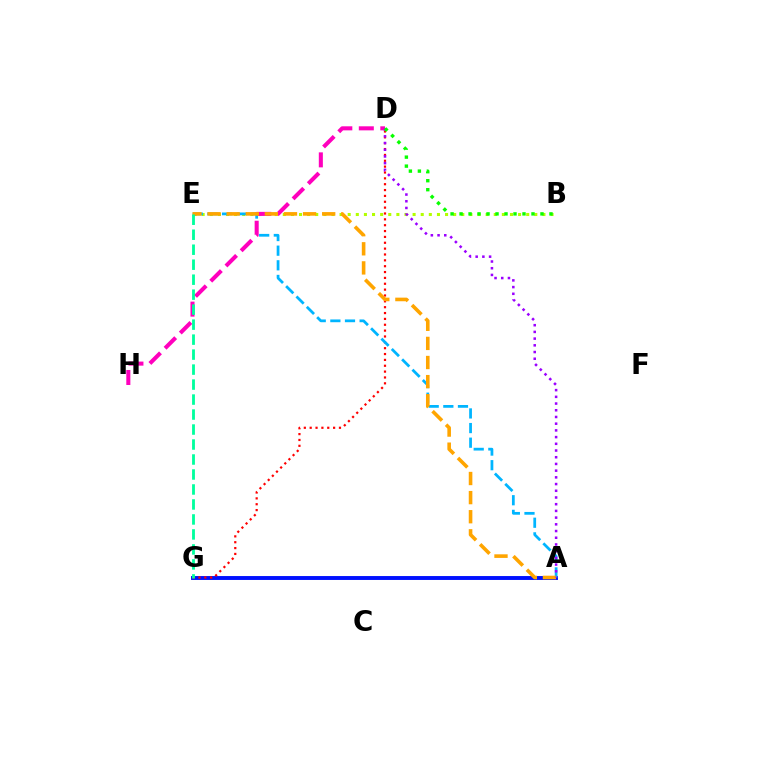{('B', 'E'): [{'color': '#b3ff00', 'line_style': 'dotted', 'thickness': 2.2}], ('A', 'G'): [{'color': '#0010ff', 'line_style': 'solid', 'thickness': 2.81}], ('D', 'G'): [{'color': '#ff0000', 'line_style': 'dotted', 'thickness': 1.59}], ('A', 'E'): [{'color': '#00b5ff', 'line_style': 'dashed', 'thickness': 1.99}, {'color': '#ffa500', 'line_style': 'dashed', 'thickness': 2.6}], ('D', 'H'): [{'color': '#ff00bd', 'line_style': 'dashed', 'thickness': 2.92}], ('A', 'D'): [{'color': '#9b00ff', 'line_style': 'dotted', 'thickness': 1.82}], ('E', 'G'): [{'color': '#00ff9d', 'line_style': 'dashed', 'thickness': 2.04}], ('B', 'D'): [{'color': '#08ff00', 'line_style': 'dotted', 'thickness': 2.44}]}